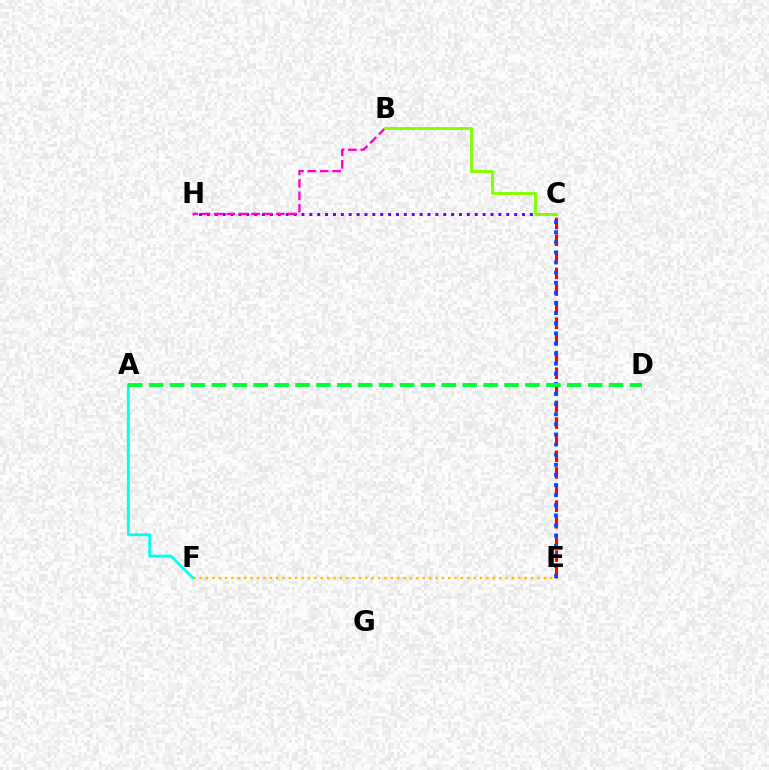{('E', 'F'): [{'color': '#ffbd00', 'line_style': 'dotted', 'thickness': 1.73}], ('C', 'E'): [{'color': '#ff0000', 'line_style': 'dashed', 'thickness': 2.26}, {'color': '#004bff', 'line_style': 'dotted', 'thickness': 2.75}], ('C', 'H'): [{'color': '#7200ff', 'line_style': 'dotted', 'thickness': 2.14}], ('A', 'F'): [{'color': '#00fff6', 'line_style': 'solid', 'thickness': 2.07}], ('B', 'H'): [{'color': '#ff00cf', 'line_style': 'dashed', 'thickness': 1.68}], ('B', 'C'): [{'color': '#84ff00', 'line_style': 'solid', 'thickness': 2.07}], ('A', 'D'): [{'color': '#00ff39', 'line_style': 'dashed', 'thickness': 2.84}]}